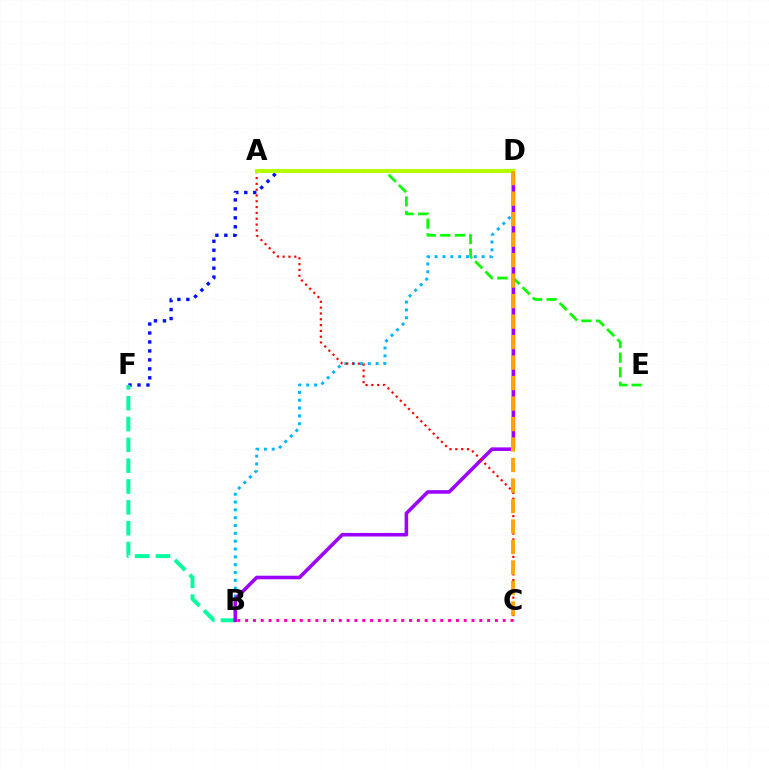{('D', 'F'): [{'color': '#0010ff', 'line_style': 'dotted', 'thickness': 2.43}], ('B', 'D'): [{'color': '#00b5ff', 'line_style': 'dotted', 'thickness': 2.13}, {'color': '#9b00ff', 'line_style': 'solid', 'thickness': 2.56}], ('A', 'E'): [{'color': '#08ff00', 'line_style': 'dashed', 'thickness': 1.98}], ('B', 'F'): [{'color': '#00ff9d', 'line_style': 'dashed', 'thickness': 2.83}], ('B', 'C'): [{'color': '#ff00bd', 'line_style': 'dotted', 'thickness': 2.12}], ('A', 'C'): [{'color': '#ff0000', 'line_style': 'dotted', 'thickness': 1.58}], ('A', 'D'): [{'color': '#b3ff00', 'line_style': 'solid', 'thickness': 2.92}], ('C', 'D'): [{'color': '#ffa500', 'line_style': 'dashed', 'thickness': 2.78}]}